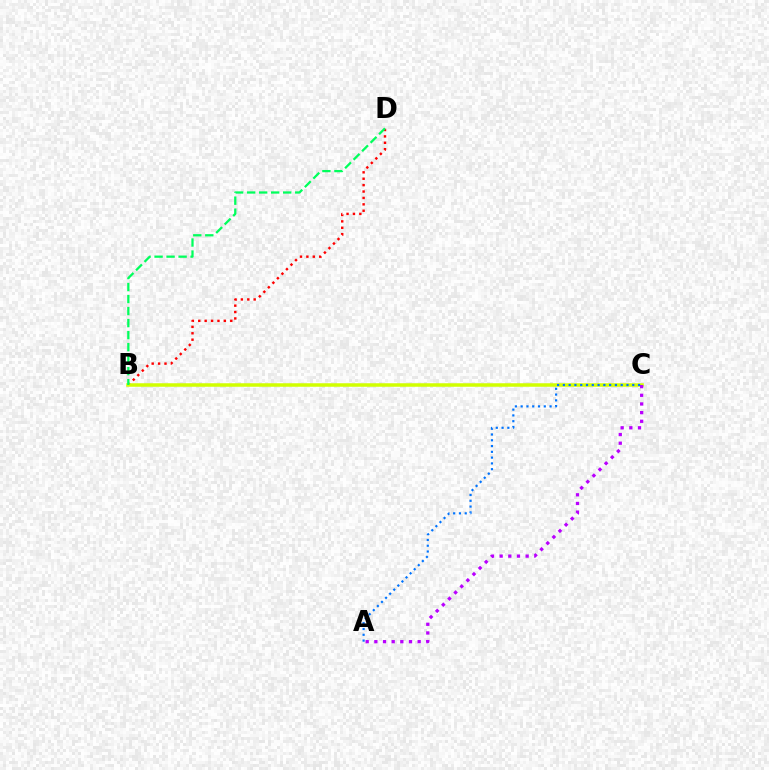{('B', 'D'): [{'color': '#ff0000', 'line_style': 'dotted', 'thickness': 1.74}, {'color': '#00ff5c', 'line_style': 'dashed', 'thickness': 1.63}], ('B', 'C'): [{'color': '#d1ff00', 'line_style': 'solid', 'thickness': 2.52}], ('A', 'C'): [{'color': '#b900ff', 'line_style': 'dotted', 'thickness': 2.35}, {'color': '#0074ff', 'line_style': 'dotted', 'thickness': 1.57}]}